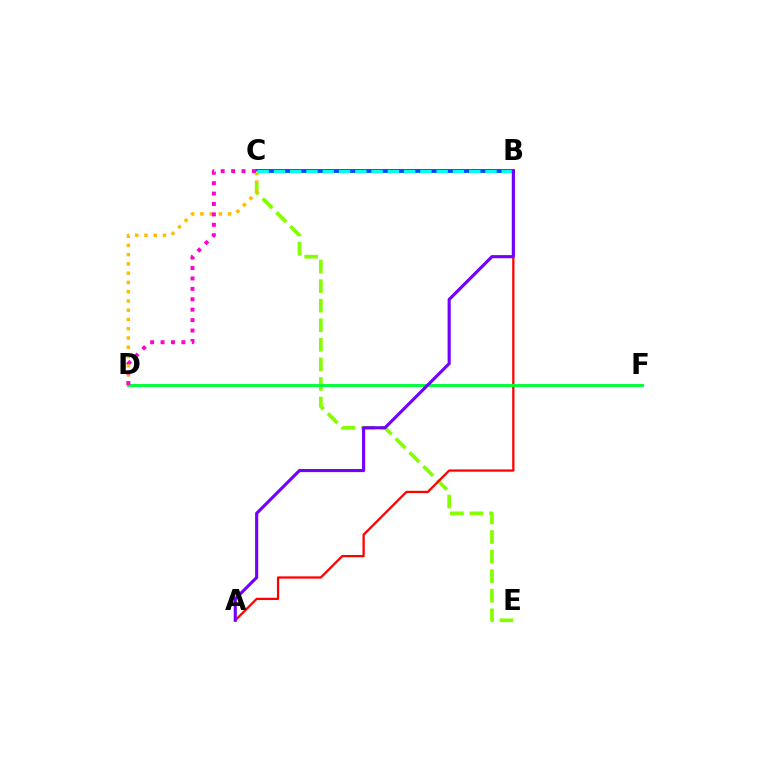{('B', 'C'): [{'color': '#004bff', 'line_style': 'solid', 'thickness': 2.78}, {'color': '#00fff6', 'line_style': 'dashed', 'thickness': 2.21}], ('C', 'E'): [{'color': '#84ff00', 'line_style': 'dashed', 'thickness': 2.66}], ('A', 'B'): [{'color': '#ff0000', 'line_style': 'solid', 'thickness': 1.63}, {'color': '#7200ff', 'line_style': 'solid', 'thickness': 2.24}], ('D', 'F'): [{'color': '#00ff39', 'line_style': 'solid', 'thickness': 2.09}], ('C', 'D'): [{'color': '#ffbd00', 'line_style': 'dotted', 'thickness': 2.51}, {'color': '#ff00cf', 'line_style': 'dotted', 'thickness': 2.83}]}